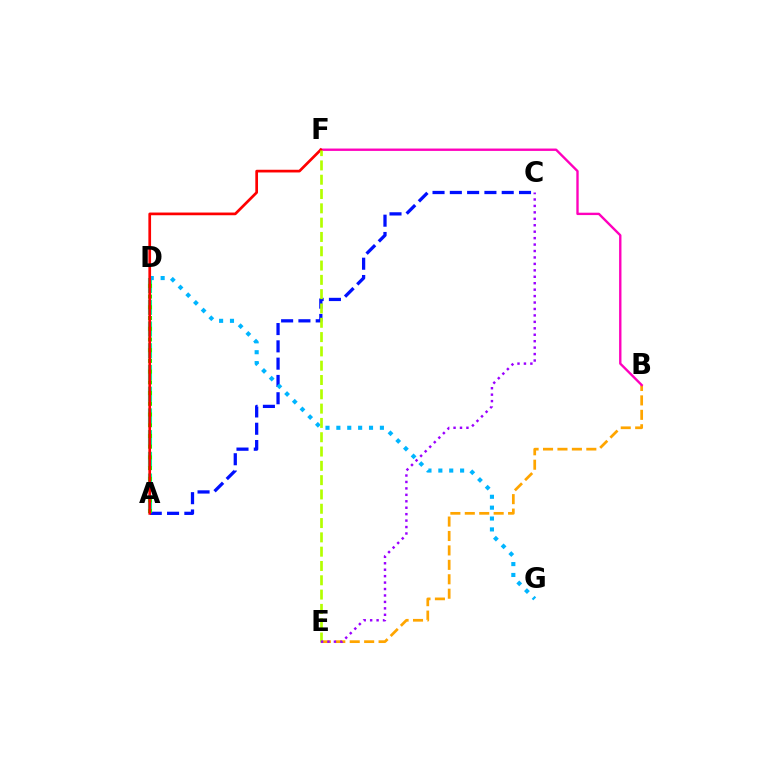{('A', 'C'): [{'color': '#0010ff', 'line_style': 'dashed', 'thickness': 2.35}], ('A', 'D'): [{'color': '#00ff9d', 'line_style': 'dashed', 'thickness': 2.95}, {'color': '#08ff00', 'line_style': 'dotted', 'thickness': 2.91}], ('B', 'E'): [{'color': '#ffa500', 'line_style': 'dashed', 'thickness': 1.96}], ('D', 'G'): [{'color': '#00b5ff', 'line_style': 'dotted', 'thickness': 2.96}], ('B', 'F'): [{'color': '#ff00bd', 'line_style': 'solid', 'thickness': 1.71}], ('A', 'F'): [{'color': '#ff0000', 'line_style': 'solid', 'thickness': 1.94}], ('E', 'F'): [{'color': '#b3ff00', 'line_style': 'dashed', 'thickness': 1.94}], ('C', 'E'): [{'color': '#9b00ff', 'line_style': 'dotted', 'thickness': 1.75}]}